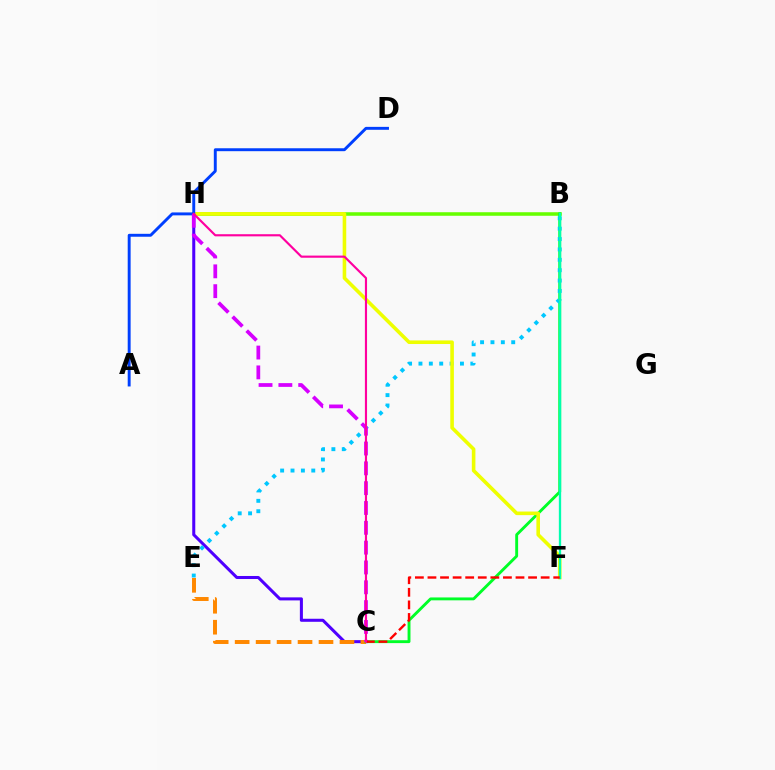{('C', 'H'): [{'color': '#4f00ff', 'line_style': 'solid', 'thickness': 2.19}, {'color': '#d600ff', 'line_style': 'dashed', 'thickness': 2.69}, {'color': '#ff00a0', 'line_style': 'solid', 'thickness': 1.55}], ('C', 'E'): [{'color': '#ff8800', 'line_style': 'dashed', 'thickness': 2.85}], ('B', 'H'): [{'color': '#66ff00', 'line_style': 'solid', 'thickness': 2.56}], ('B', 'C'): [{'color': '#00ff27', 'line_style': 'solid', 'thickness': 2.08}], ('B', 'E'): [{'color': '#00c7ff', 'line_style': 'dotted', 'thickness': 2.82}], ('F', 'H'): [{'color': '#eeff00', 'line_style': 'solid', 'thickness': 2.59}], ('A', 'D'): [{'color': '#003fff', 'line_style': 'solid', 'thickness': 2.1}], ('B', 'F'): [{'color': '#00ffaf', 'line_style': 'solid', 'thickness': 1.66}], ('C', 'F'): [{'color': '#ff0000', 'line_style': 'dashed', 'thickness': 1.71}]}